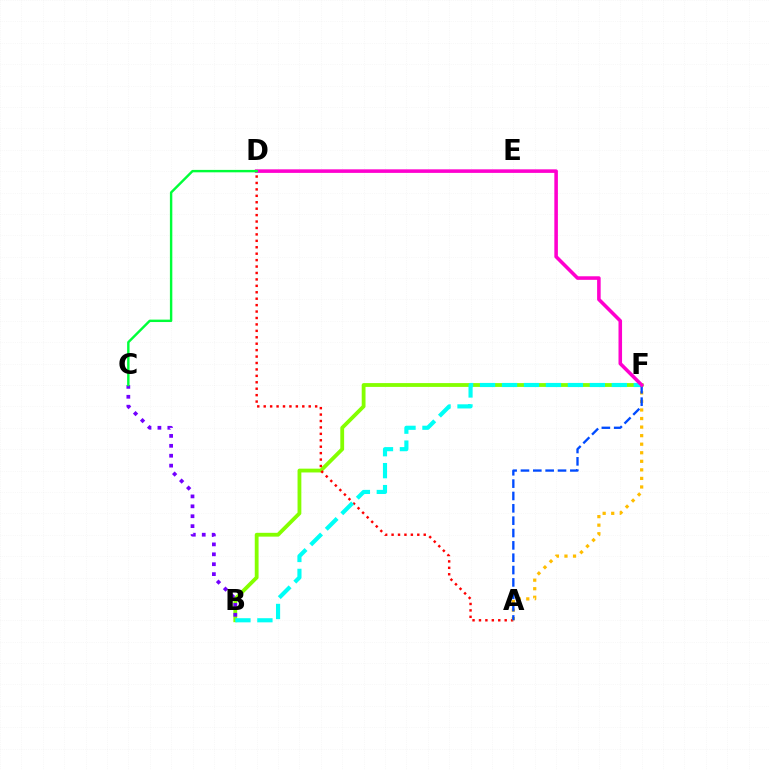{('B', 'F'): [{'color': '#84ff00', 'line_style': 'solid', 'thickness': 2.74}, {'color': '#00fff6', 'line_style': 'dashed', 'thickness': 2.98}], ('A', 'D'): [{'color': '#ff0000', 'line_style': 'dotted', 'thickness': 1.75}], ('B', 'C'): [{'color': '#7200ff', 'line_style': 'dotted', 'thickness': 2.69}], ('A', 'F'): [{'color': '#ffbd00', 'line_style': 'dotted', 'thickness': 2.32}, {'color': '#004bff', 'line_style': 'dashed', 'thickness': 1.68}], ('D', 'F'): [{'color': '#ff00cf', 'line_style': 'solid', 'thickness': 2.56}], ('C', 'D'): [{'color': '#00ff39', 'line_style': 'solid', 'thickness': 1.74}]}